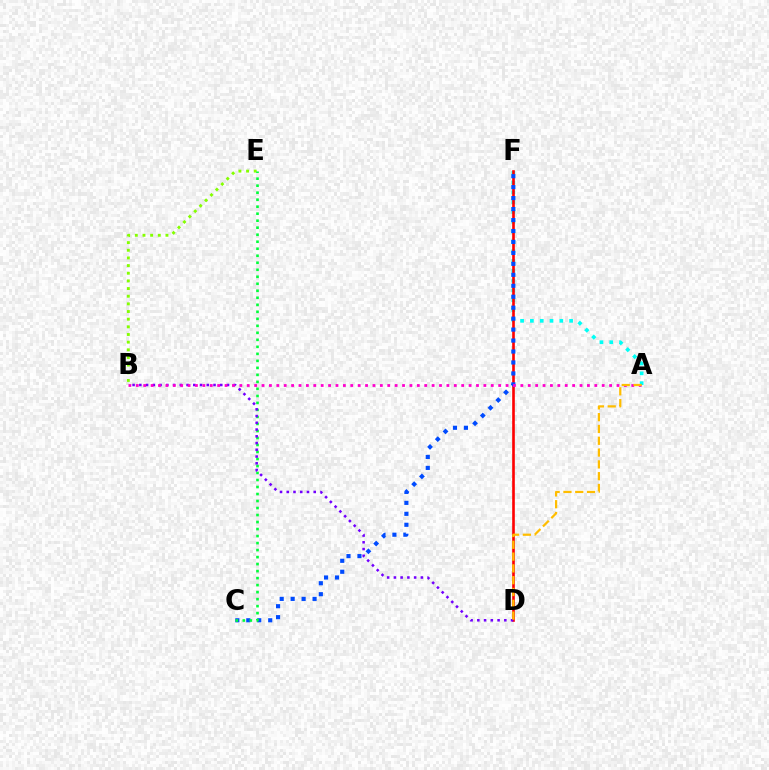{('B', 'E'): [{'color': '#84ff00', 'line_style': 'dotted', 'thickness': 2.08}], ('A', 'F'): [{'color': '#00fff6', 'line_style': 'dotted', 'thickness': 2.66}], ('D', 'F'): [{'color': '#ff0000', 'line_style': 'solid', 'thickness': 1.89}], ('C', 'F'): [{'color': '#004bff', 'line_style': 'dotted', 'thickness': 2.98}], ('C', 'E'): [{'color': '#00ff39', 'line_style': 'dotted', 'thickness': 1.9}], ('B', 'D'): [{'color': '#7200ff', 'line_style': 'dotted', 'thickness': 1.83}], ('A', 'B'): [{'color': '#ff00cf', 'line_style': 'dotted', 'thickness': 2.01}], ('A', 'D'): [{'color': '#ffbd00', 'line_style': 'dashed', 'thickness': 1.6}]}